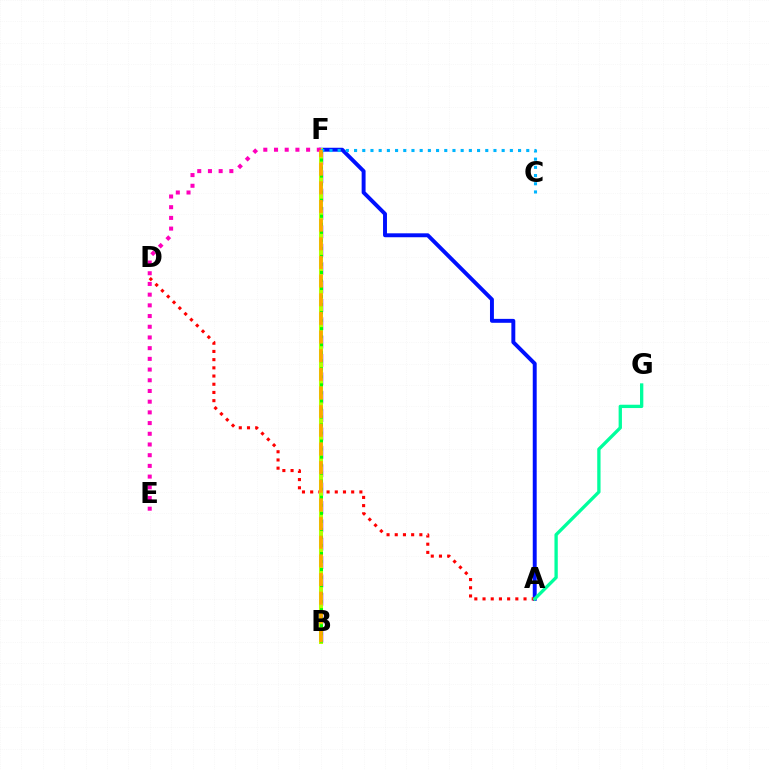{('A', 'F'): [{'color': '#0010ff', 'line_style': 'solid', 'thickness': 2.83}], ('A', 'D'): [{'color': '#ff0000', 'line_style': 'dotted', 'thickness': 2.23}], ('B', 'F'): [{'color': '#9b00ff', 'line_style': 'dashed', 'thickness': 2.5}, {'color': '#b3ff00', 'line_style': 'solid', 'thickness': 2.9}, {'color': '#08ff00', 'line_style': 'dotted', 'thickness': 2.18}, {'color': '#ffa500', 'line_style': 'dashed', 'thickness': 2.53}], ('A', 'G'): [{'color': '#00ff9d', 'line_style': 'solid', 'thickness': 2.39}], ('C', 'F'): [{'color': '#00b5ff', 'line_style': 'dotted', 'thickness': 2.23}], ('E', 'F'): [{'color': '#ff00bd', 'line_style': 'dotted', 'thickness': 2.91}]}